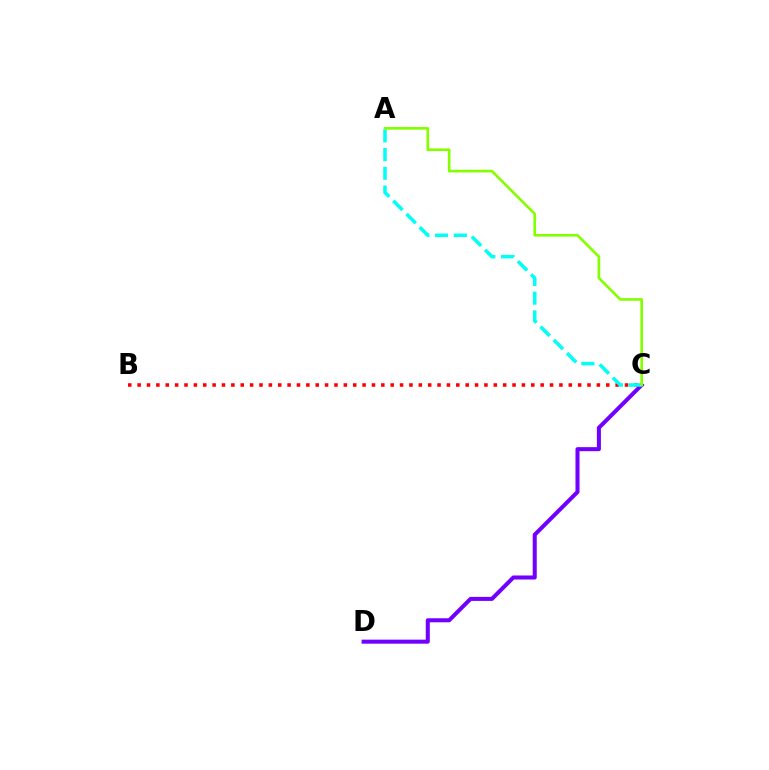{('B', 'C'): [{'color': '#ff0000', 'line_style': 'dotted', 'thickness': 2.55}], ('C', 'D'): [{'color': '#7200ff', 'line_style': 'solid', 'thickness': 2.91}], ('A', 'C'): [{'color': '#00fff6', 'line_style': 'dashed', 'thickness': 2.54}, {'color': '#84ff00', 'line_style': 'solid', 'thickness': 1.91}]}